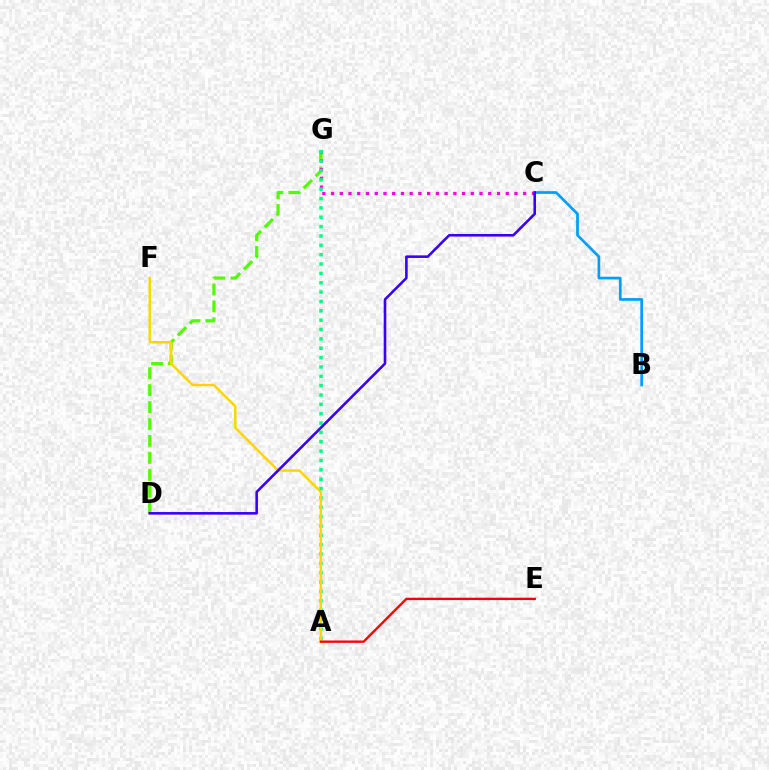{('D', 'G'): [{'color': '#4fff00', 'line_style': 'dashed', 'thickness': 2.3}], ('C', 'G'): [{'color': '#ff00ed', 'line_style': 'dotted', 'thickness': 2.37}], ('A', 'G'): [{'color': '#00ff86', 'line_style': 'dotted', 'thickness': 2.54}], ('A', 'F'): [{'color': '#ffd500', 'line_style': 'solid', 'thickness': 1.75}], ('B', 'C'): [{'color': '#009eff', 'line_style': 'solid', 'thickness': 1.94}], ('C', 'D'): [{'color': '#3700ff', 'line_style': 'solid', 'thickness': 1.86}], ('A', 'E'): [{'color': '#ff0000', 'line_style': 'solid', 'thickness': 1.69}]}